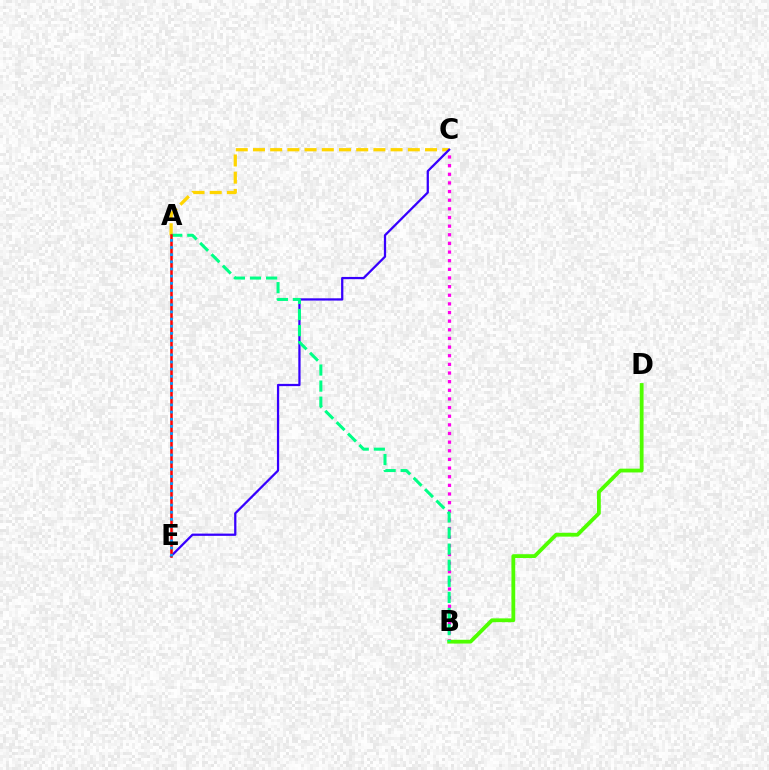{('A', 'C'): [{'color': '#ffd500', 'line_style': 'dashed', 'thickness': 2.34}], ('C', 'E'): [{'color': '#3700ff', 'line_style': 'solid', 'thickness': 1.62}], ('B', 'C'): [{'color': '#ff00ed', 'line_style': 'dotted', 'thickness': 2.35}], ('B', 'D'): [{'color': '#4fff00', 'line_style': 'solid', 'thickness': 2.74}], ('A', 'B'): [{'color': '#00ff86', 'line_style': 'dashed', 'thickness': 2.18}], ('A', 'E'): [{'color': '#ff0000', 'line_style': 'solid', 'thickness': 1.82}, {'color': '#009eff', 'line_style': 'dotted', 'thickness': 1.94}]}